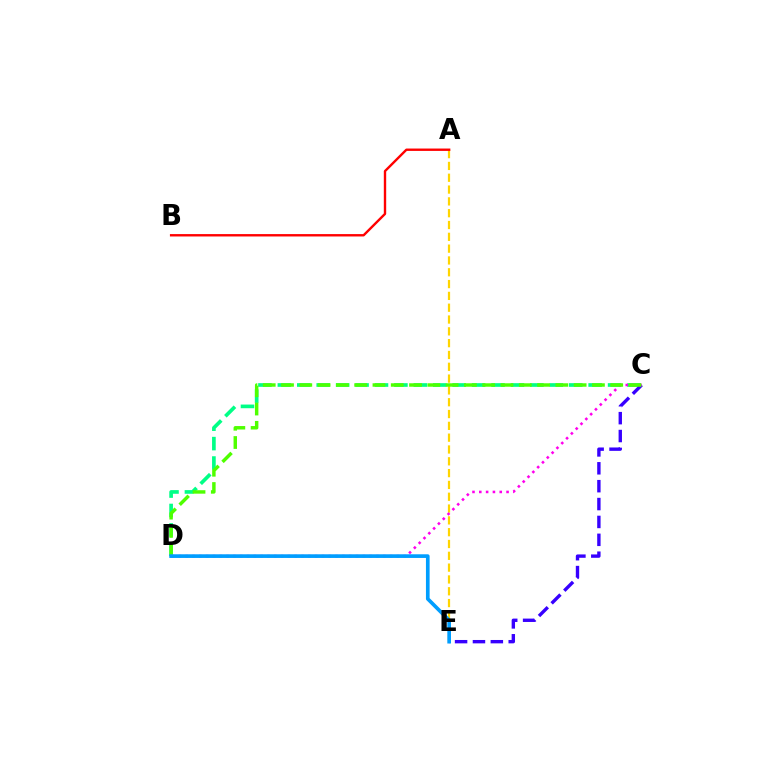{('A', 'E'): [{'color': '#ffd500', 'line_style': 'dashed', 'thickness': 1.6}], ('C', 'D'): [{'color': '#00ff86', 'line_style': 'dashed', 'thickness': 2.64}, {'color': '#ff00ed', 'line_style': 'dotted', 'thickness': 1.85}, {'color': '#4fff00', 'line_style': 'dashed', 'thickness': 2.48}], ('C', 'E'): [{'color': '#3700ff', 'line_style': 'dashed', 'thickness': 2.43}], ('A', 'B'): [{'color': '#ff0000', 'line_style': 'solid', 'thickness': 1.72}], ('D', 'E'): [{'color': '#009eff', 'line_style': 'solid', 'thickness': 2.64}]}